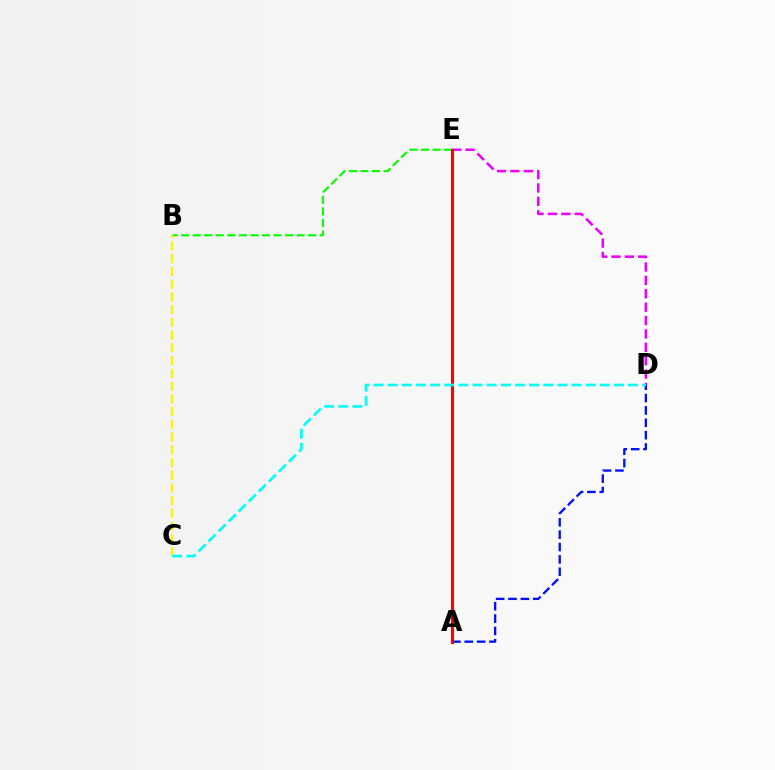{('A', 'D'): [{'color': '#0010ff', 'line_style': 'dashed', 'thickness': 1.68}], ('B', 'E'): [{'color': '#08ff00', 'line_style': 'dashed', 'thickness': 1.57}], ('D', 'E'): [{'color': '#ee00ff', 'line_style': 'dashed', 'thickness': 1.82}], ('B', 'C'): [{'color': '#fcf500', 'line_style': 'dashed', 'thickness': 1.73}], ('A', 'E'): [{'color': '#ff0000', 'line_style': 'solid', 'thickness': 2.24}], ('C', 'D'): [{'color': '#00fff6', 'line_style': 'dashed', 'thickness': 1.92}]}